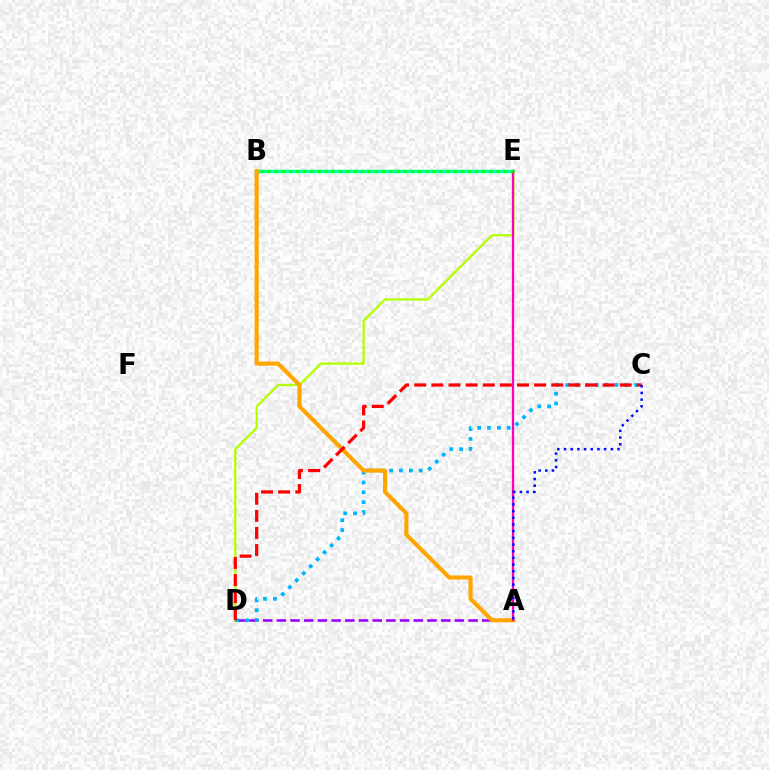{('A', 'D'): [{'color': '#9b00ff', 'line_style': 'dashed', 'thickness': 1.86}], ('B', 'E'): [{'color': '#00ff9d', 'line_style': 'solid', 'thickness': 2.52}, {'color': '#08ff00', 'line_style': 'dotted', 'thickness': 1.94}], ('D', 'E'): [{'color': '#b3ff00', 'line_style': 'solid', 'thickness': 1.64}], ('C', 'D'): [{'color': '#00b5ff', 'line_style': 'dotted', 'thickness': 2.68}, {'color': '#ff0000', 'line_style': 'dashed', 'thickness': 2.33}], ('A', 'B'): [{'color': '#ffa500', 'line_style': 'solid', 'thickness': 2.96}], ('A', 'E'): [{'color': '#ff00bd', 'line_style': 'solid', 'thickness': 1.63}], ('A', 'C'): [{'color': '#0010ff', 'line_style': 'dotted', 'thickness': 1.82}]}